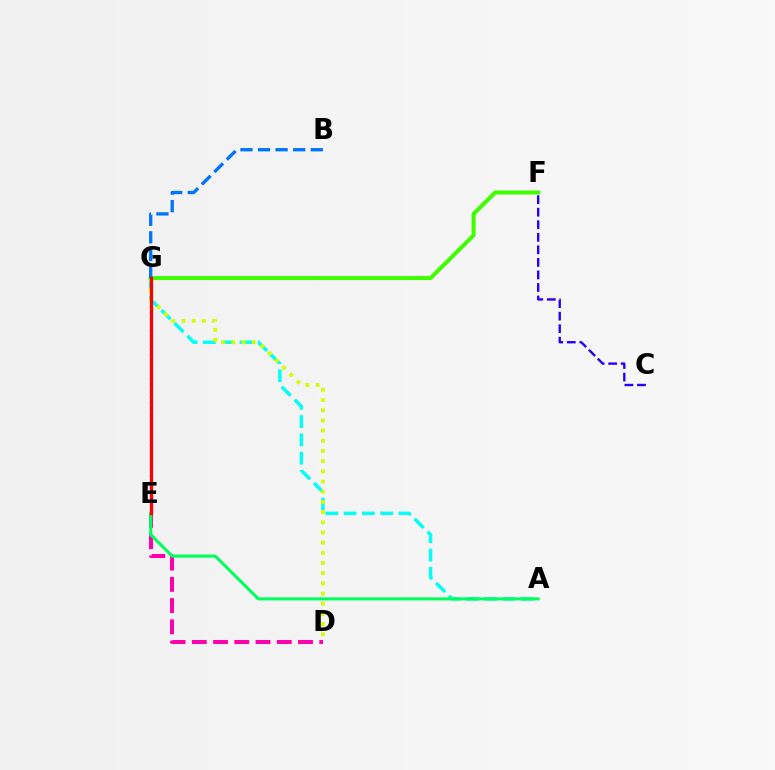{('A', 'G'): [{'color': '#00fff6', 'line_style': 'dashed', 'thickness': 2.48}], ('C', 'F'): [{'color': '#2500ff', 'line_style': 'dashed', 'thickness': 1.7}], ('D', 'E'): [{'color': '#ff00ac', 'line_style': 'dashed', 'thickness': 2.89}], ('E', 'G'): [{'color': '#b900ff', 'line_style': 'dotted', 'thickness': 1.63}, {'color': '#ff9400', 'line_style': 'dashed', 'thickness': 1.84}, {'color': '#ff0000', 'line_style': 'solid', 'thickness': 2.33}], ('A', 'E'): [{'color': '#00ff5c', 'line_style': 'solid', 'thickness': 2.19}], ('D', 'G'): [{'color': '#d1ff00', 'line_style': 'dotted', 'thickness': 2.77}], ('F', 'G'): [{'color': '#3dff00', 'line_style': 'solid', 'thickness': 2.88}], ('B', 'G'): [{'color': '#0074ff', 'line_style': 'dashed', 'thickness': 2.39}]}